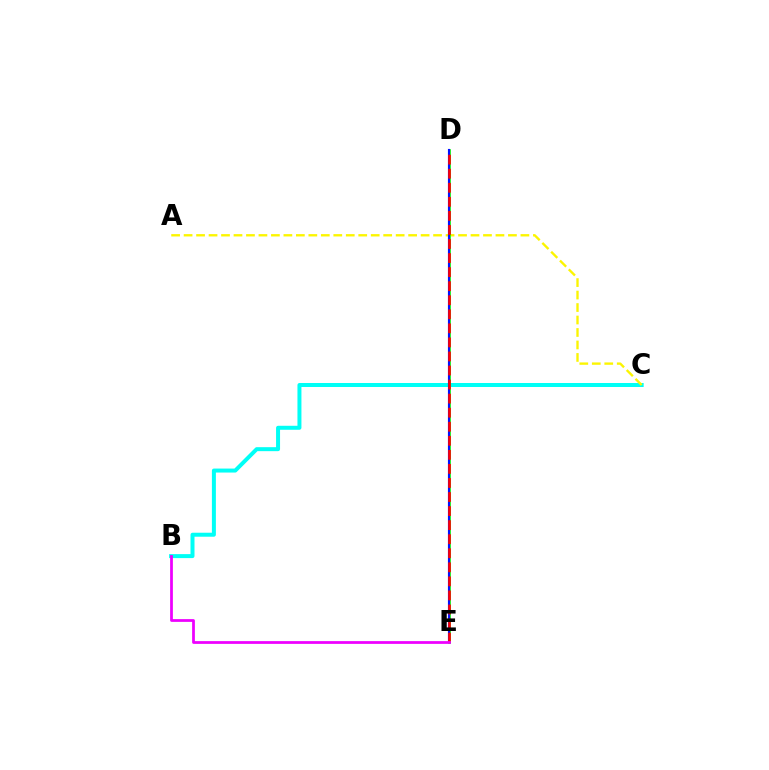{('B', 'C'): [{'color': '#00fff6', 'line_style': 'solid', 'thickness': 2.87}], ('A', 'C'): [{'color': '#fcf500', 'line_style': 'dashed', 'thickness': 1.69}], ('D', 'E'): [{'color': '#08ff00', 'line_style': 'solid', 'thickness': 1.93}, {'color': '#0010ff', 'line_style': 'solid', 'thickness': 1.54}, {'color': '#ff0000', 'line_style': 'dashed', 'thickness': 1.91}], ('B', 'E'): [{'color': '#ee00ff', 'line_style': 'solid', 'thickness': 1.98}]}